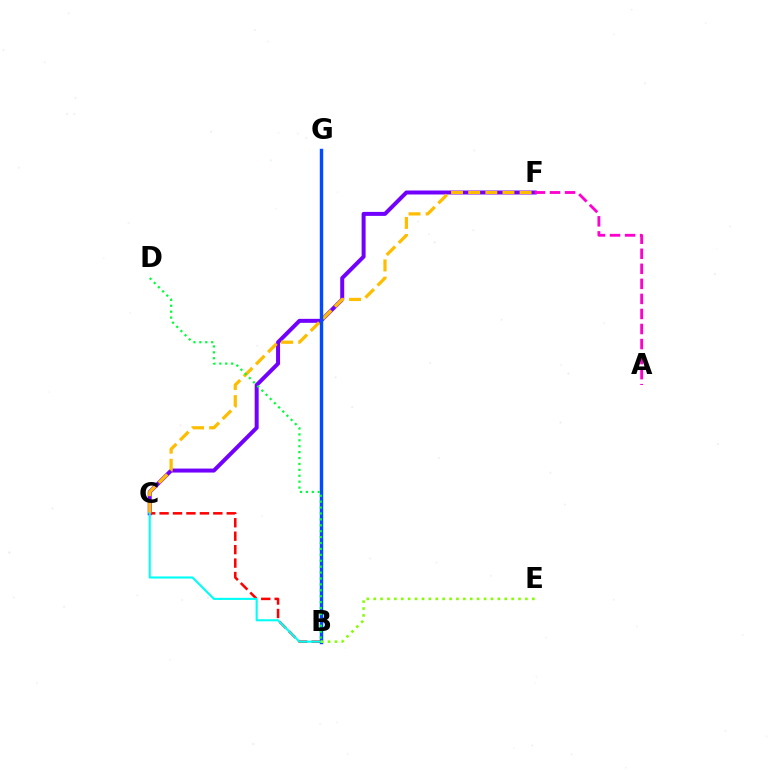{('C', 'F'): [{'color': '#7200ff', 'line_style': 'solid', 'thickness': 2.87}, {'color': '#ffbd00', 'line_style': 'dashed', 'thickness': 2.33}], ('B', 'C'): [{'color': '#ff0000', 'line_style': 'dashed', 'thickness': 1.83}, {'color': '#00fff6', 'line_style': 'solid', 'thickness': 1.51}], ('A', 'F'): [{'color': '#ff00cf', 'line_style': 'dashed', 'thickness': 2.04}], ('B', 'G'): [{'color': '#004bff', 'line_style': 'solid', 'thickness': 2.45}], ('B', 'D'): [{'color': '#00ff39', 'line_style': 'dotted', 'thickness': 1.61}], ('B', 'E'): [{'color': '#84ff00', 'line_style': 'dotted', 'thickness': 1.87}]}